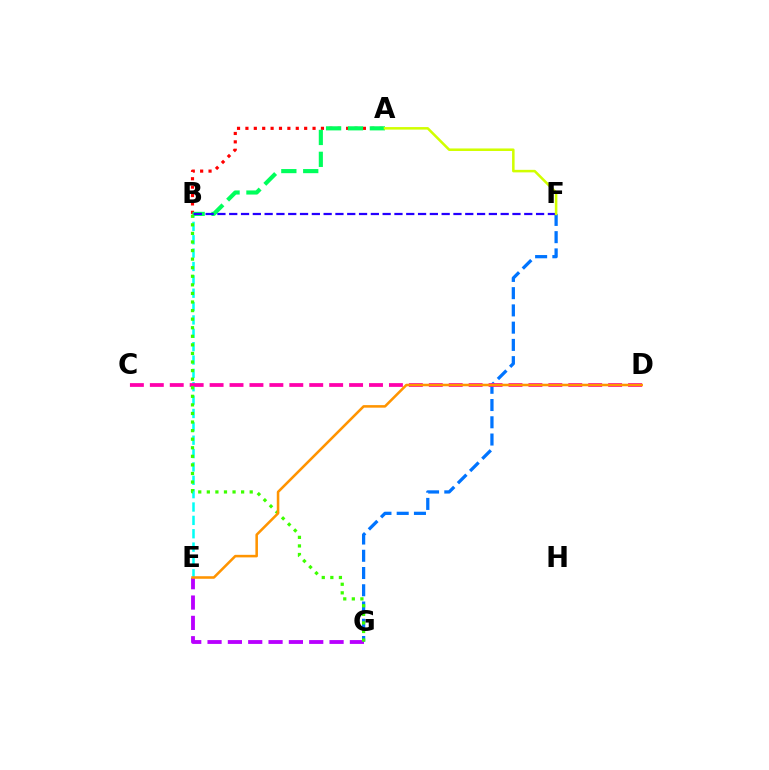{('F', 'G'): [{'color': '#0074ff', 'line_style': 'dashed', 'thickness': 2.34}], ('B', 'E'): [{'color': '#00fff6', 'line_style': 'dashed', 'thickness': 1.82}], ('C', 'D'): [{'color': '#ff00ac', 'line_style': 'dashed', 'thickness': 2.71}], ('E', 'G'): [{'color': '#b900ff', 'line_style': 'dashed', 'thickness': 2.76}], ('A', 'B'): [{'color': '#ff0000', 'line_style': 'dotted', 'thickness': 2.28}, {'color': '#00ff5c', 'line_style': 'dashed', 'thickness': 2.97}], ('B', 'G'): [{'color': '#3dff00', 'line_style': 'dotted', 'thickness': 2.33}], ('B', 'F'): [{'color': '#2500ff', 'line_style': 'dashed', 'thickness': 1.6}], ('D', 'E'): [{'color': '#ff9400', 'line_style': 'solid', 'thickness': 1.84}], ('A', 'F'): [{'color': '#d1ff00', 'line_style': 'solid', 'thickness': 1.82}]}